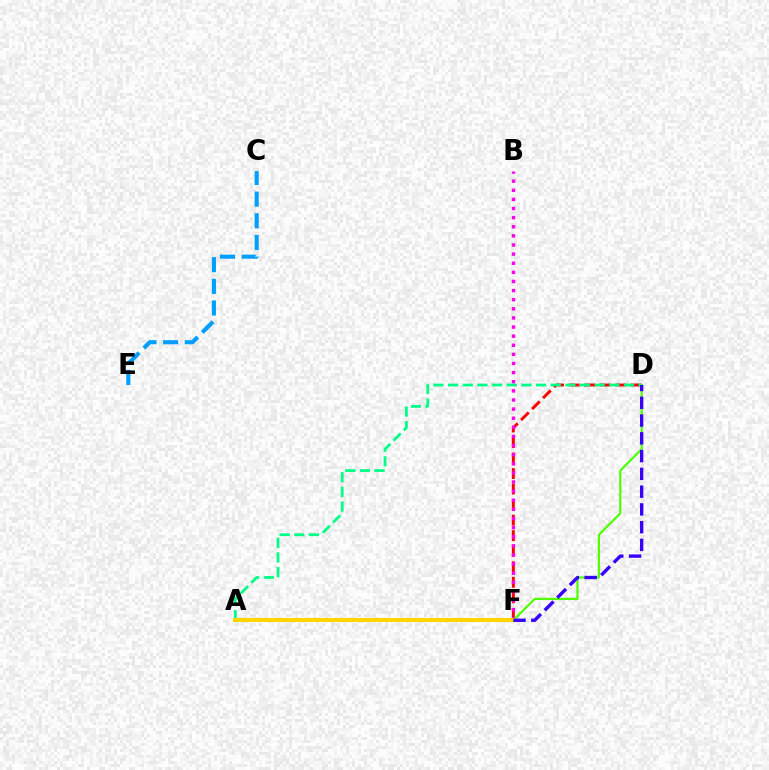{('D', 'F'): [{'color': '#ff0000', 'line_style': 'dashed', 'thickness': 2.11}, {'color': '#4fff00', 'line_style': 'solid', 'thickness': 1.57}, {'color': '#3700ff', 'line_style': 'dashed', 'thickness': 2.41}], ('B', 'F'): [{'color': '#ff00ed', 'line_style': 'dotted', 'thickness': 2.48}], ('A', 'D'): [{'color': '#00ff86', 'line_style': 'dashed', 'thickness': 1.99}], ('C', 'E'): [{'color': '#009eff', 'line_style': 'dashed', 'thickness': 2.94}], ('A', 'F'): [{'color': '#ffd500', 'line_style': 'solid', 'thickness': 2.91}]}